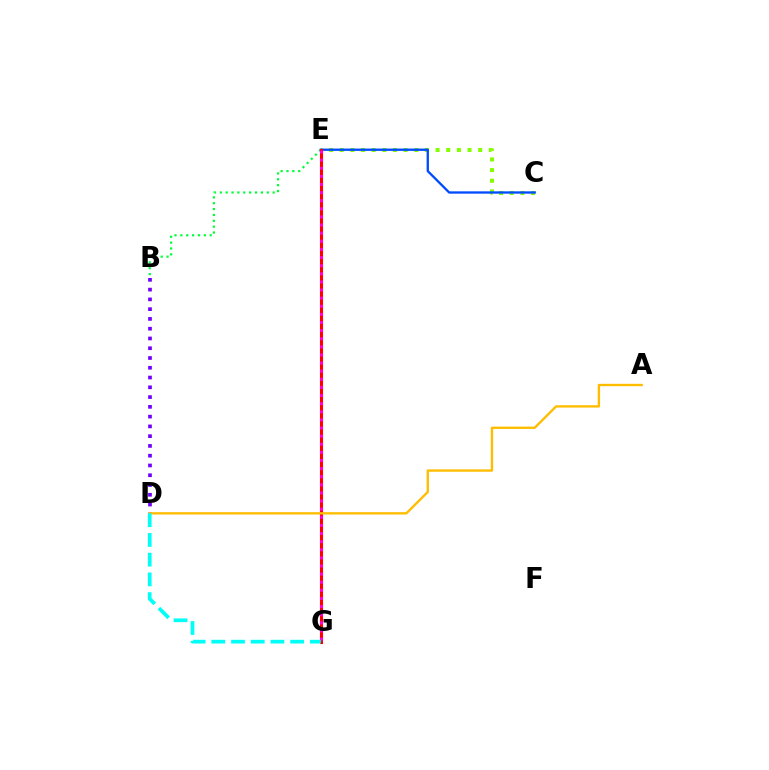{('C', 'E'): [{'color': '#84ff00', 'line_style': 'dotted', 'thickness': 2.89}, {'color': '#004bff', 'line_style': 'solid', 'thickness': 1.67}], ('B', 'E'): [{'color': '#00ff39', 'line_style': 'dotted', 'thickness': 1.6}], ('E', 'G'): [{'color': '#ff0000', 'line_style': 'solid', 'thickness': 2.21}, {'color': '#ff00cf', 'line_style': 'dotted', 'thickness': 2.21}], ('B', 'D'): [{'color': '#7200ff', 'line_style': 'dotted', 'thickness': 2.65}], ('A', 'D'): [{'color': '#ffbd00', 'line_style': 'solid', 'thickness': 1.69}], ('D', 'G'): [{'color': '#00fff6', 'line_style': 'dashed', 'thickness': 2.68}]}